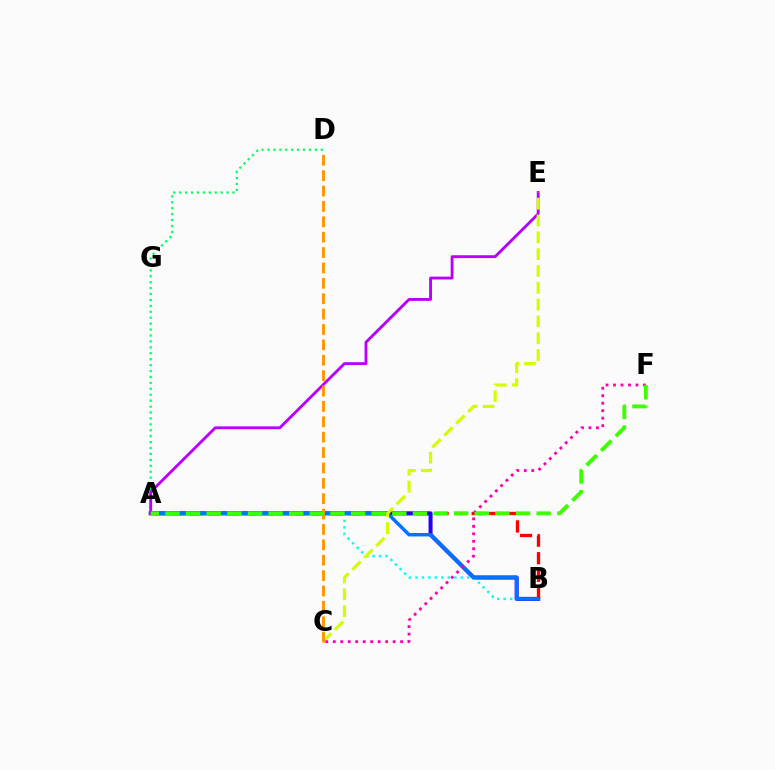{('A', 'B'): [{'color': '#ff0000', 'line_style': 'dashed', 'thickness': 2.39}, {'color': '#2500ff', 'line_style': 'solid', 'thickness': 2.89}, {'color': '#00fff6', 'line_style': 'dotted', 'thickness': 1.76}, {'color': '#0074ff', 'line_style': 'solid', 'thickness': 2.48}], ('A', 'D'): [{'color': '#00ff5c', 'line_style': 'dotted', 'thickness': 1.61}], ('A', 'E'): [{'color': '#b900ff', 'line_style': 'solid', 'thickness': 2.06}], ('C', 'E'): [{'color': '#d1ff00', 'line_style': 'dashed', 'thickness': 2.29}], ('C', 'D'): [{'color': '#ff9400', 'line_style': 'dashed', 'thickness': 2.09}], ('C', 'F'): [{'color': '#ff00ac', 'line_style': 'dotted', 'thickness': 2.03}], ('A', 'F'): [{'color': '#3dff00', 'line_style': 'dashed', 'thickness': 2.8}]}